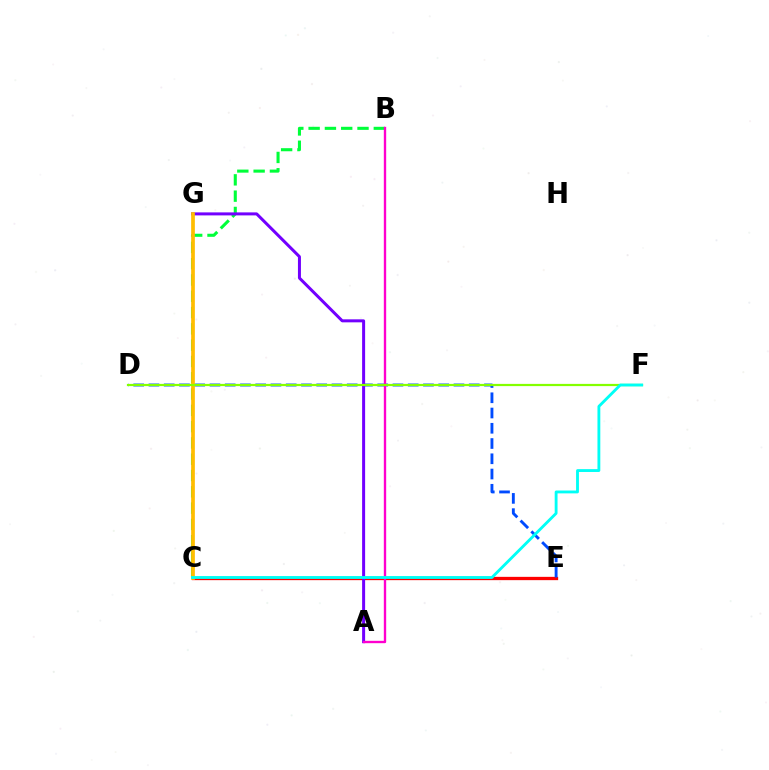{('C', 'E'): [{'color': '#ff0000', 'line_style': 'solid', 'thickness': 2.37}], ('B', 'C'): [{'color': '#00ff39', 'line_style': 'dashed', 'thickness': 2.21}], ('D', 'E'): [{'color': '#004bff', 'line_style': 'dashed', 'thickness': 2.07}], ('A', 'G'): [{'color': '#7200ff', 'line_style': 'solid', 'thickness': 2.16}], ('C', 'G'): [{'color': '#ffbd00', 'line_style': 'solid', 'thickness': 2.67}], ('A', 'B'): [{'color': '#ff00cf', 'line_style': 'solid', 'thickness': 1.7}], ('D', 'F'): [{'color': '#84ff00', 'line_style': 'solid', 'thickness': 1.6}], ('C', 'F'): [{'color': '#00fff6', 'line_style': 'solid', 'thickness': 2.05}]}